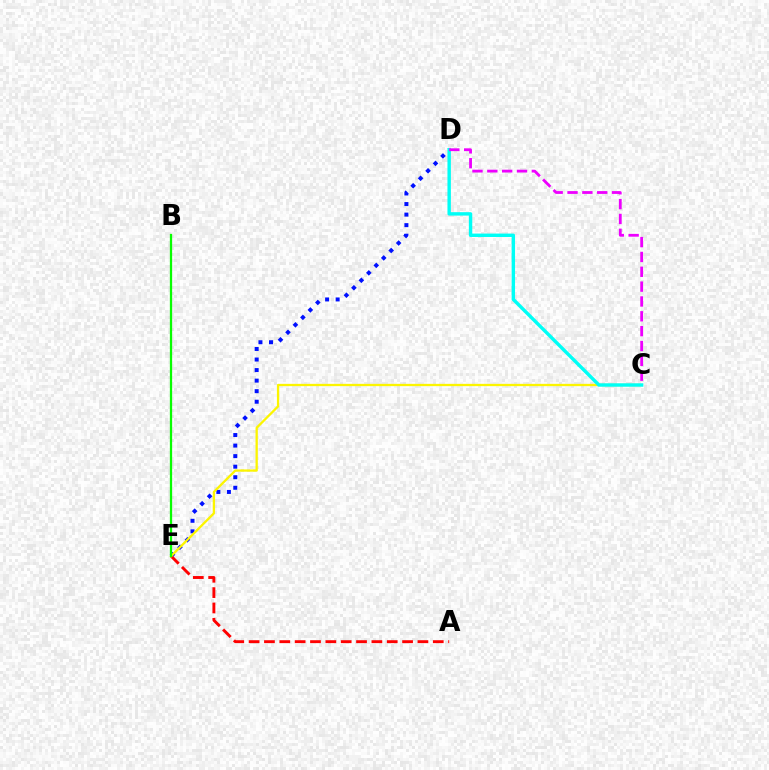{('D', 'E'): [{'color': '#0010ff', 'line_style': 'dotted', 'thickness': 2.87}], ('A', 'E'): [{'color': '#ff0000', 'line_style': 'dashed', 'thickness': 2.08}], ('C', 'E'): [{'color': '#fcf500', 'line_style': 'solid', 'thickness': 1.65}], ('C', 'D'): [{'color': '#00fff6', 'line_style': 'solid', 'thickness': 2.46}, {'color': '#ee00ff', 'line_style': 'dashed', 'thickness': 2.02}], ('B', 'E'): [{'color': '#08ff00', 'line_style': 'solid', 'thickness': 1.64}]}